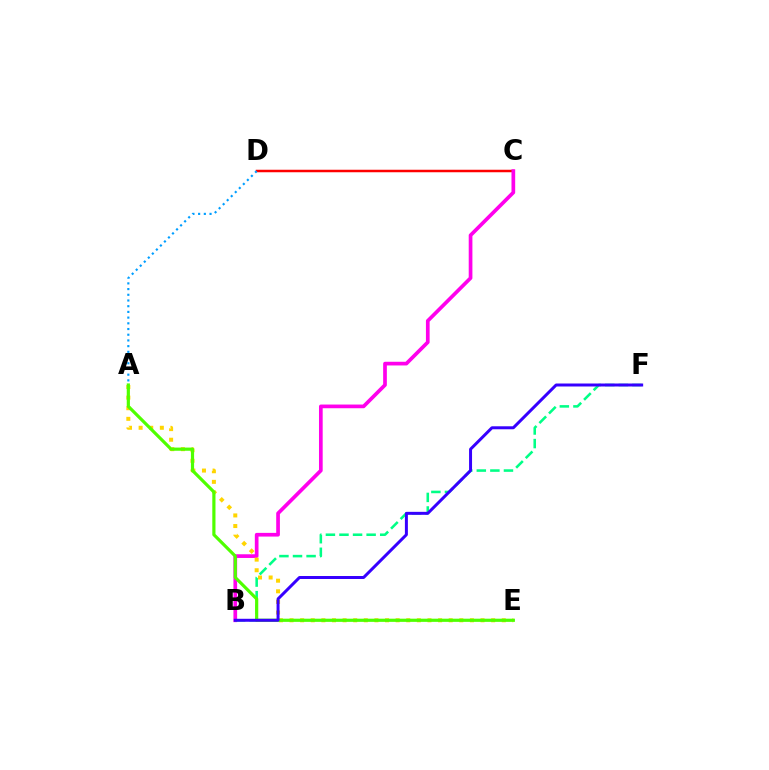{('C', 'D'): [{'color': '#ff0000', 'line_style': 'solid', 'thickness': 1.8}], ('B', 'C'): [{'color': '#ff00ed', 'line_style': 'solid', 'thickness': 2.66}], ('B', 'F'): [{'color': '#00ff86', 'line_style': 'dashed', 'thickness': 1.84}, {'color': '#3700ff', 'line_style': 'solid', 'thickness': 2.15}], ('A', 'E'): [{'color': '#ffd500', 'line_style': 'dotted', 'thickness': 2.88}, {'color': '#4fff00', 'line_style': 'solid', 'thickness': 2.29}], ('A', 'D'): [{'color': '#009eff', 'line_style': 'dotted', 'thickness': 1.55}]}